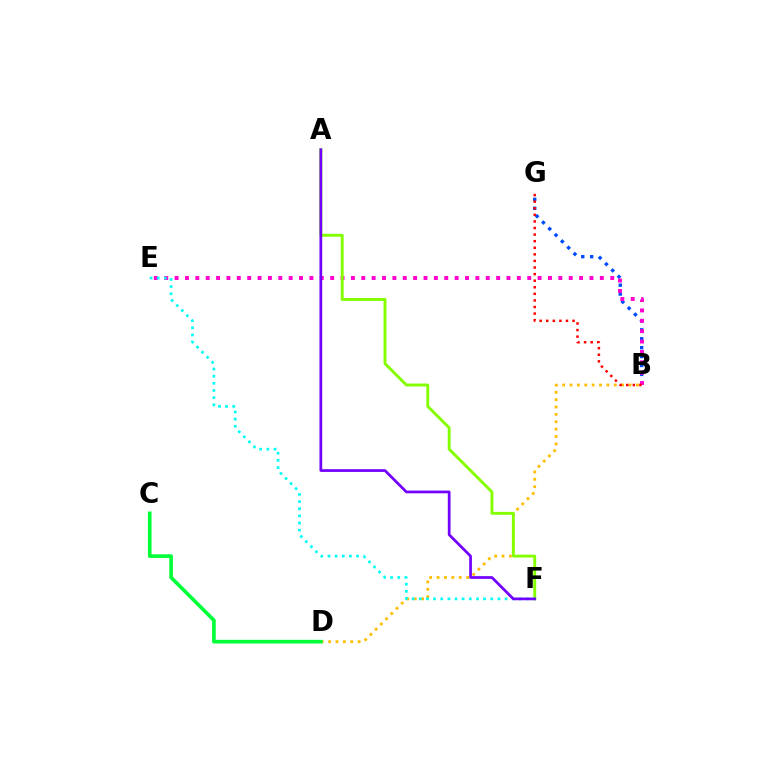{('B', 'G'): [{'color': '#004bff', 'line_style': 'dotted', 'thickness': 2.42}, {'color': '#ff0000', 'line_style': 'dotted', 'thickness': 1.79}], ('B', 'D'): [{'color': '#ffbd00', 'line_style': 'dotted', 'thickness': 2.01}], ('C', 'D'): [{'color': '#00ff39', 'line_style': 'solid', 'thickness': 2.63}], ('B', 'E'): [{'color': '#ff00cf', 'line_style': 'dotted', 'thickness': 2.82}], ('A', 'F'): [{'color': '#84ff00', 'line_style': 'solid', 'thickness': 2.1}, {'color': '#7200ff', 'line_style': 'solid', 'thickness': 1.96}], ('E', 'F'): [{'color': '#00fff6', 'line_style': 'dotted', 'thickness': 1.94}]}